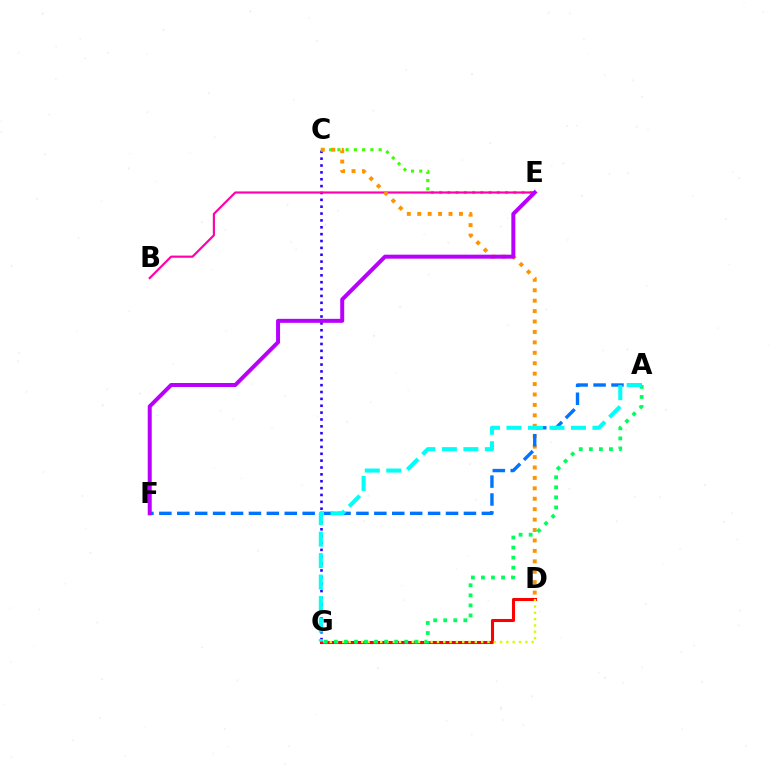{('D', 'G'): [{'color': '#ff0000', 'line_style': 'solid', 'thickness': 2.2}, {'color': '#d1ff00', 'line_style': 'dotted', 'thickness': 1.71}], ('C', 'G'): [{'color': '#2500ff', 'line_style': 'dotted', 'thickness': 1.86}], ('C', 'E'): [{'color': '#3dff00', 'line_style': 'dotted', 'thickness': 2.24}], ('B', 'E'): [{'color': '#ff00ac', 'line_style': 'solid', 'thickness': 1.56}], ('C', 'D'): [{'color': '#ff9400', 'line_style': 'dotted', 'thickness': 2.83}], ('A', 'F'): [{'color': '#0074ff', 'line_style': 'dashed', 'thickness': 2.43}], ('A', 'G'): [{'color': '#00ff5c', 'line_style': 'dotted', 'thickness': 2.73}, {'color': '#00fff6', 'line_style': 'dashed', 'thickness': 2.92}], ('E', 'F'): [{'color': '#b900ff', 'line_style': 'solid', 'thickness': 2.87}]}